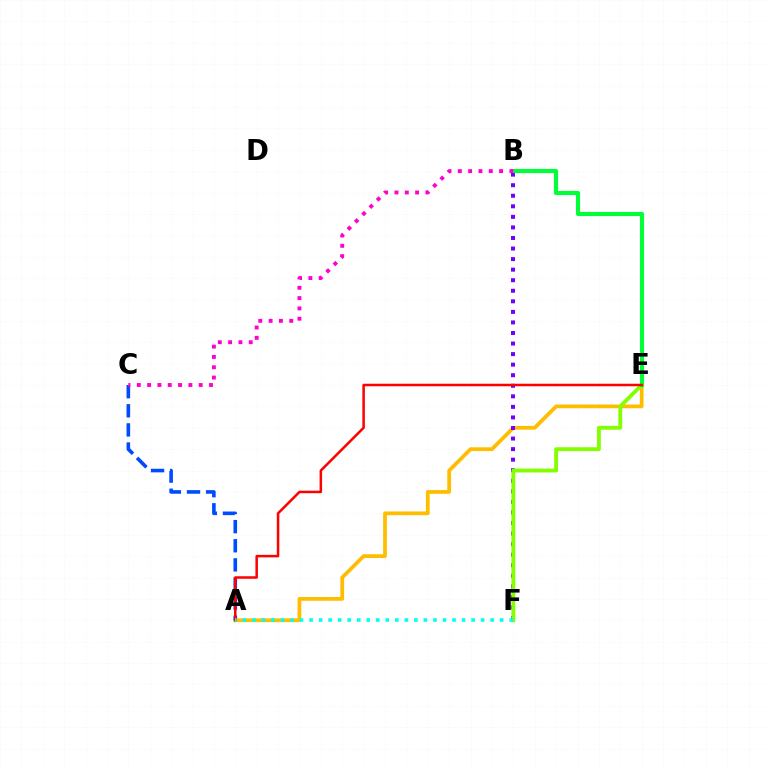{('A', 'E'): [{'color': '#ffbd00', 'line_style': 'solid', 'thickness': 2.71}, {'color': '#ff0000', 'line_style': 'solid', 'thickness': 1.81}], ('A', 'C'): [{'color': '#004bff', 'line_style': 'dashed', 'thickness': 2.6}], ('B', 'F'): [{'color': '#7200ff', 'line_style': 'dotted', 'thickness': 2.87}], ('E', 'F'): [{'color': '#84ff00', 'line_style': 'solid', 'thickness': 2.78}], ('B', 'E'): [{'color': '#00ff39', 'line_style': 'solid', 'thickness': 2.96}], ('A', 'F'): [{'color': '#00fff6', 'line_style': 'dotted', 'thickness': 2.59}], ('B', 'C'): [{'color': '#ff00cf', 'line_style': 'dotted', 'thickness': 2.8}]}